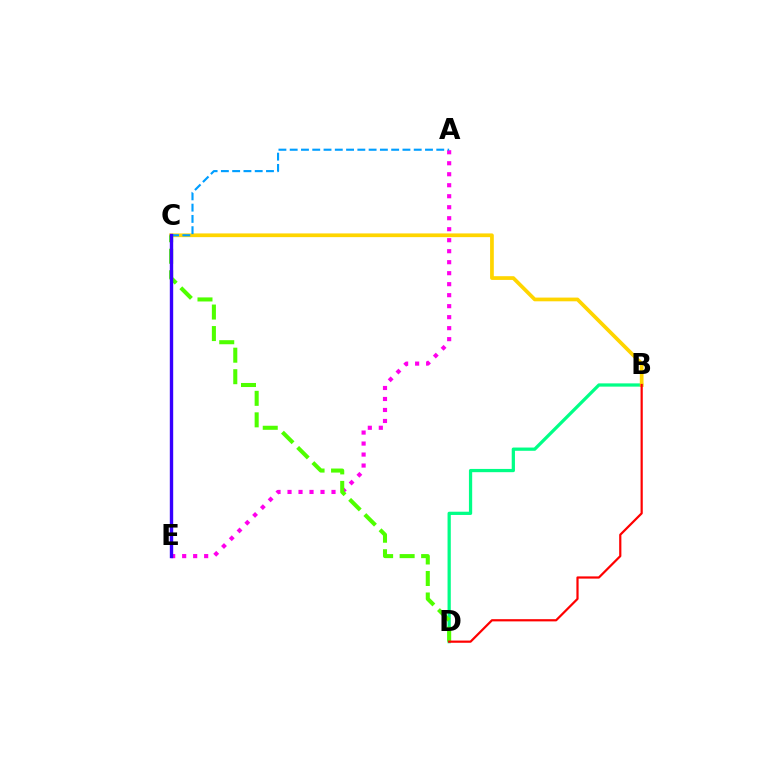{('B', 'D'): [{'color': '#00ff86', 'line_style': 'solid', 'thickness': 2.34}, {'color': '#ff0000', 'line_style': 'solid', 'thickness': 1.59}], ('B', 'C'): [{'color': '#ffd500', 'line_style': 'solid', 'thickness': 2.68}], ('A', 'E'): [{'color': '#ff00ed', 'line_style': 'dotted', 'thickness': 2.99}], ('A', 'C'): [{'color': '#009eff', 'line_style': 'dashed', 'thickness': 1.53}], ('C', 'D'): [{'color': '#4fff00', 'line_style': 'dashed', 'thickness': 2.92}], ('C', 'E'): [{'color': '#3700ff', 'line_style': 'solid', 'thickness': 2.43}]}